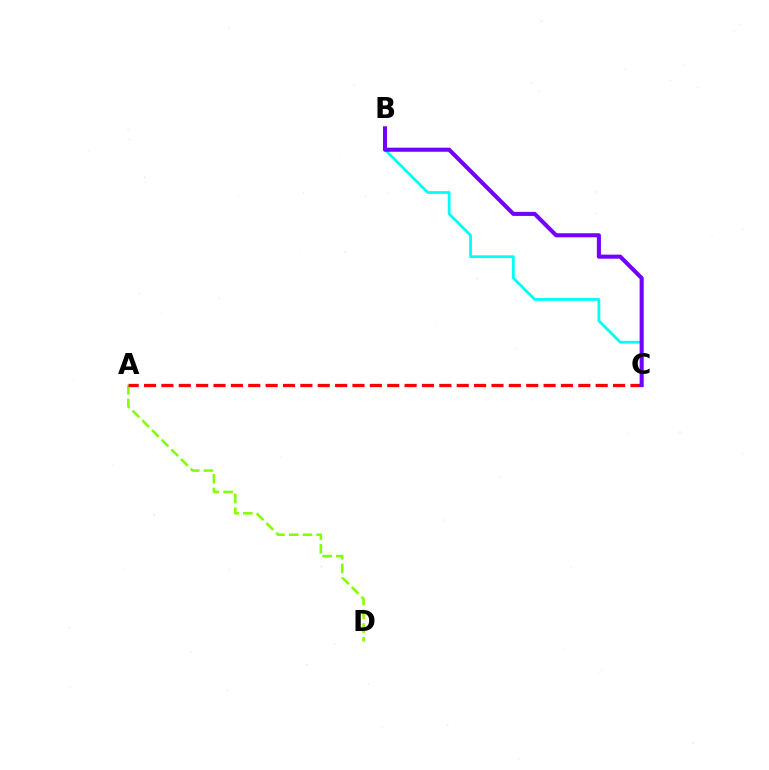{('A', 'D'): [{'color': '#84ff00', 'line_style': 'dashed', 'thickness': 1.86}], ('B', 'C'): [{'color': '#00fff6', 'line_style': 'solid', 'thickness': 1.99}, {'color': '#7200ff', 'line_style': 'solid', 'thickness': 2.93}], ('A', 'C'): [{'color': '#ff0000', 'line_style': 'dashed', 'thickness': 2.36}]}